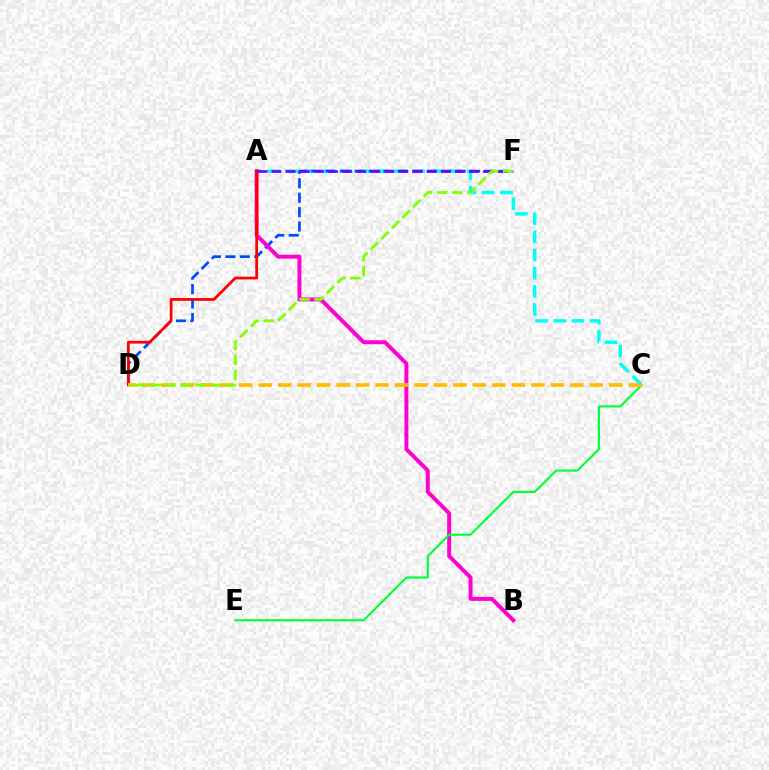{('A', 'C'): [{'color': '#00fff6', 'line_style': 'dashed', 'thickness': 2.47}], ('D', 'F'): [{'color': '#004bff', 'line_style': 'dashed', 'thickness': 1.96}, {'color': '#84ff00', 'line_style': 'dashed', 'thickness': 2.03}], ('A', 'B'): [{'color': '#ff00cf', 'line_style': 'solid', 'thickness': 2.84}], ('C', 'E'): [{'color': '#00ff39', 'line_style': 'solid', 'thickness': 1.53}], ('A', 'D'): [{'color': '#ff0000', 'line_style': 'solid', 'thickness': 2.0}], ('A', 'F'): [{'color': '#7200ff', 'line_style': 'dashed', 'thickness': 1.92}], ('C', 'D'): [{'color': '#ffbd00', 'line_style': 'dashed', 'thickness': 2.65}]}